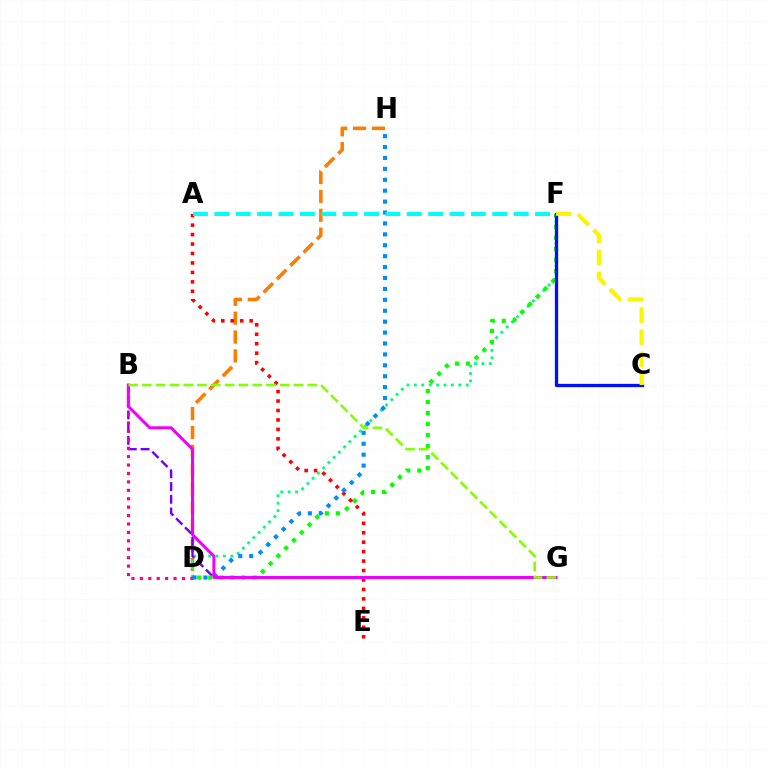{('D', 'H'): [{'color': '#ff7c00', 'line_style': 'dashed', 'thickness': 2.56}, {'color': '#008cff', 'line_style': 'dotted', 'thickness': 2.97}], ('D', 'F'): [{'color': '#00ff74', 'line_style': 'dotted', 'thickness': 2.01}, {'color': '#08ff00', 'line_style': 'dotted', 'thickness': 2.99}], ('B', 'G'): [{'color': '#7200ff', 'line_style': 'dashed', 'thickness': 1.73}, {'color': '#ee00ff', 'line_style': 'solid', 'thickness': 2.15}, {'color': '#84ff00', 'line_style': 'dashed', 'thickness': 1.87}], ('B', 'D'): [{'color': '#ff0094', 'line_style': 'dotted', 'thickness': 2.29}], ('A', 'E'): [{'color': '#ff0000', 'line_style': 'dotted', 'thickness': 2.57}], ('A', 'F'): [{'color': '#00fff6', 'line_style': 'dashed', 'thickness': 2.9}], ('C', 'F'): [{'color': '#0010ff', 'line_style': 'solid', 'thickness': 2.35}, {'color': '#fcf500', 'line_style': 'dashed', 'thickness': 2.99}]}